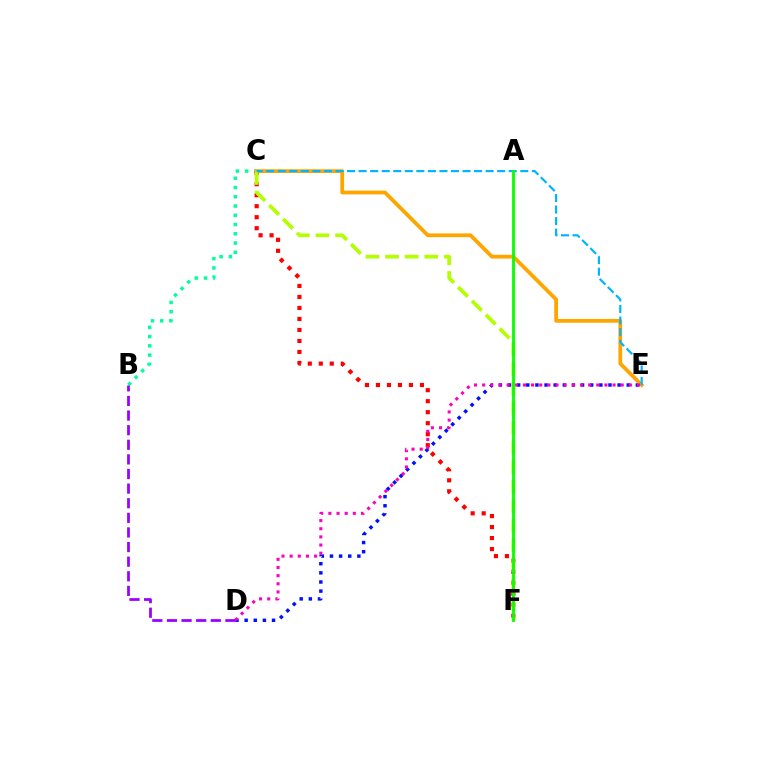{('B', 'C'): [{'color': '#00ff9d', 'line_style': 'dotted', 'thickness': 2.51}], ('D', 'E'): [{'color': '#0010ff', 'line_style': 'dotted', 'thickness': 2.48}, {'color': '#ff00bd', 'line_style': 'dotted', 'thickness': 2.21}], ('C', 'E'): [{'color': '#ffa500', 'line_style': 'solid', 'thickness': 2.72}, {'color': '#00b5ff', 'line_style': 'dashed', 'thickness': 1.57}], ('C', 'F'): [{'color': '#ff0000', 'line_style': 'dotted', 'thickness': 2.99}, {'color': '#b3ff00', 'line_style': 'dashed', 'thickness': 2.66}], ('B', 'D'): [{'color': '#9b00ff', 'line_style': 'dashed', 'thickness': 1.98}], ('A', 'F'): [{'color': '#08ff00', 'line_style': 'solid', 'thickness': 2.04}]}